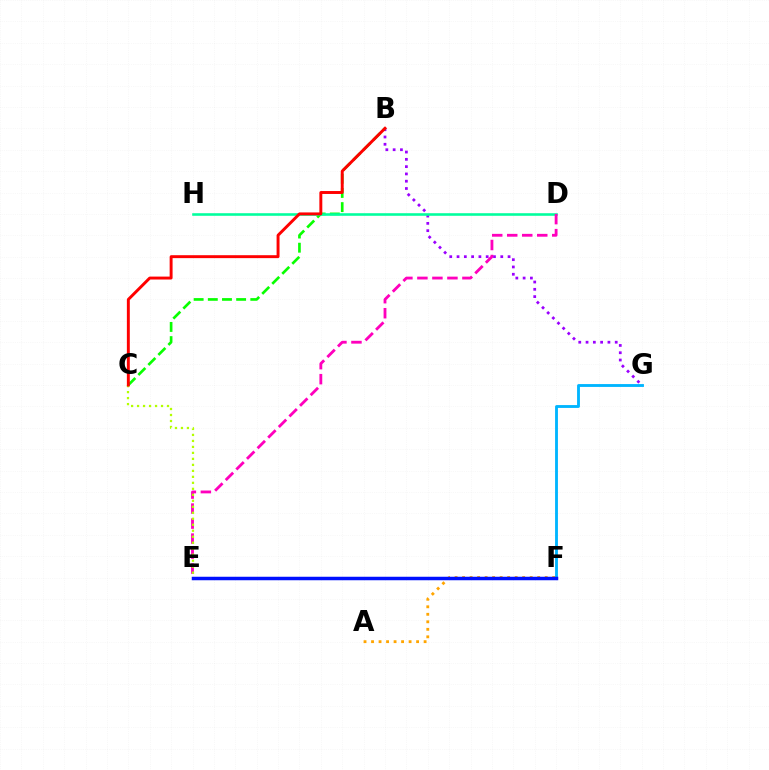{('B', 'G'): [{'color': '#9b00ff', 'line_style': 'dotted', 'thickness': 1.98}], ('B', 'C'): [{'color': '#08ff00', 'line_style': 'dashed', 'thickness': 1.92}, {'color': '#ff0000', 'line_style': 'solid', 'thickness': 2.11}], ('D', 'H'): [{'color': '#00ff9d', 'line_style': 'solid', 'thickness': 1.86}], ('D', 'E'): [{'color': '#ff00bd', 'line_style': 'dashed', 'thickness': 2.04}], ('A', 'F'): [{'color': '#ffa500', 'line_style': 'dotted', 'thickness': 2.04}], ('C', 'E'): [{'color': '#b3ff00', 'line_style': 'dotted', 'thickness': 1.63}], ('F', 'G'): [{'color': '#00b5ff', 'line_style': 'solid', 'thickness': 2.05}], ('E', 'F'): [{'color': '#0010ff', 'line_style': 'solid', 'thickness': 2.52}]}